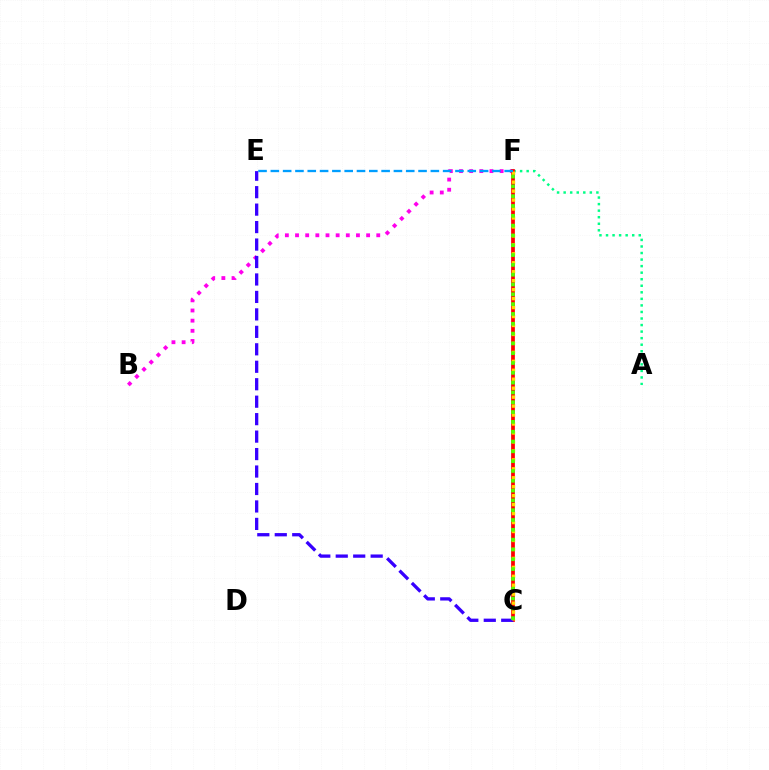{('B', 'F'): [{'color': '#ff00ed', 'line_style': 'dotted', 'thickness': 2.76}], ('A', 'F'): [{'color': '#00ff86', 'line_style': 'dotted', 'thickness': 1.78}], ('C', 'F'): [{'color': '#ff0000', 'line_style': 'solid', 'thickness': 2.69}, {'color': '#ffd500', 'line_style': 'dotted', 'thickness': 2.43}, {'color': '#4fff00', 'line_style': 'dotted', 'thickness': 2.67}], ('C', 'E'): [{'color': '#3700ff', 'line_style': 'dashed', 'thickness': 2.37}], ('E', 'F'): [{'color': '#009eff', 'line_style': 'dashed', 'thickness': 1.67}]}